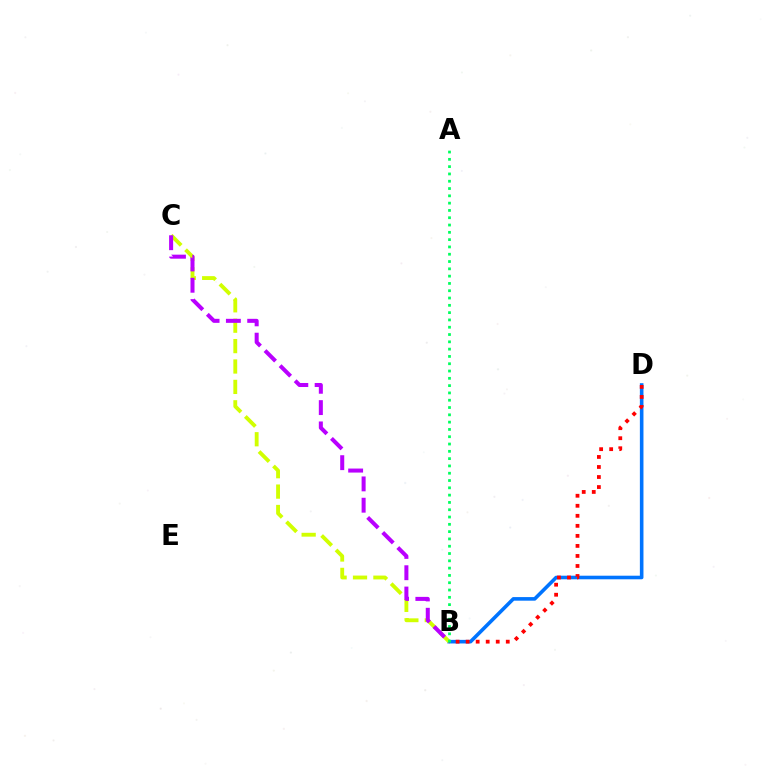{('B', 'D'): [{'color': '#0074ff', 'line_style': 'solid', 'thickness': 2.59}, {'color': '#ff0000', 'line_style': 'dotted', 'thickness': 2.73}], ('B', 'C'): [{'color': '#d1ff00', 'line_style': 'dashed', 'thickness': 2.77}, {'color': '#b900ff', 'line_style': 'dashed', 'thickness': 2.89}], ('A', 'B'): [{'color': '#00ff5c', 'line_style': 'dotted', 'thickness': 1.98}]}